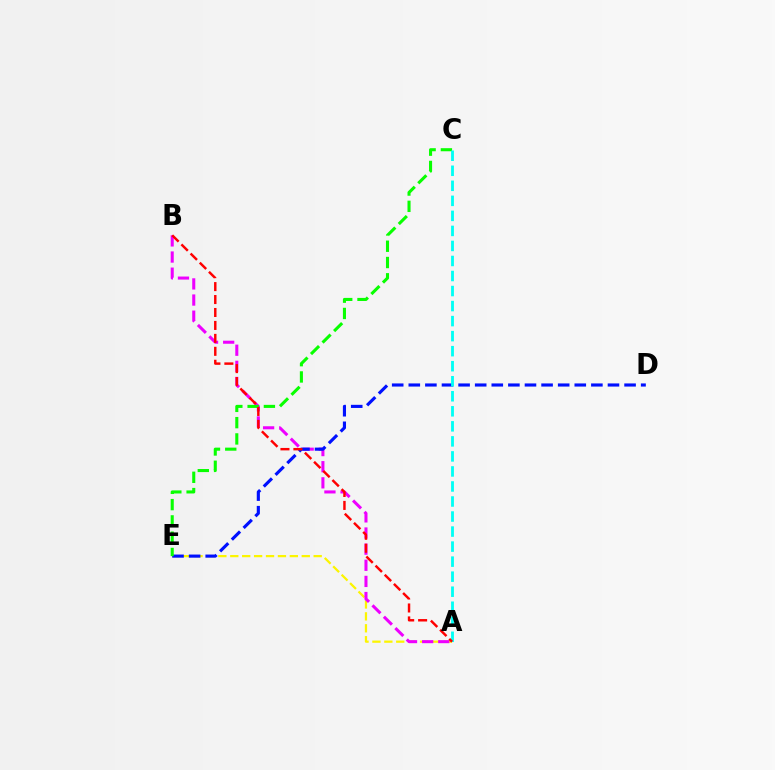{('A', 'E'): [{'color': '#fcf500', 'line_style': 'dashed', 'thickness': 1.62}], ('A', 'B'): [{'color': '#ee00ff', 'line_style': 'dashed', 'thickness': 2.19}, {'color': '#ff0000', 'line_style': 'dashed', 'thickness': 1.76}], ('D', 'E'): [{'color': '#0010ff', 'line_style': 'dashed', 'thickness': 2.25}], ('C', 'E'): [{'color': '#08ff00', 'line_style': 'dashed', 'thickness': 2.21}], ('A', 'C'): [{'color': '#00fff6', 'line_style': 'dashed', 'thickness': 2.04}]}